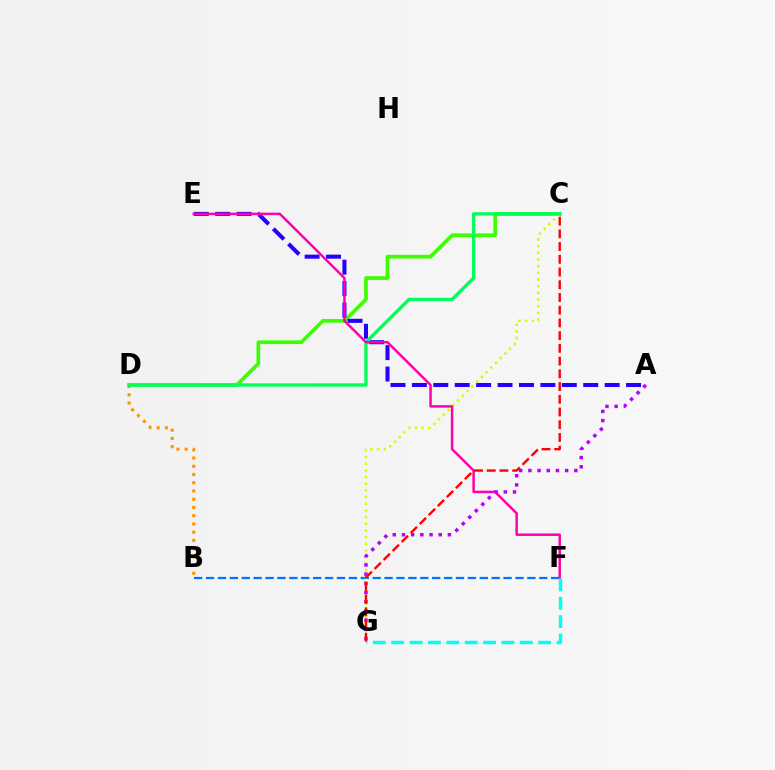{('B', 'F'): [{'color': '#0074ff', 'line_style': 'dashed', 'thickness': 1.62}], ('C', 'D'): [{'color': '#3dff00', 'line_style': 'solid', 'thickness': 2.66}, {'color': '#00ff5c', 'line_style': 'solid', 'thickness': 2.41}], ('B', 'D'): [{'color': '#ff9400', 'line_style': 'dotted', 'thickness': 2.24}], ('A', 'E'): [{'color': '#2500ff', 'line_style': 'dashed', 'thickness': 2.91}], ('C', 'G'): [{'color': '#d1ff00', 'line_style': 'dotted', 'thickness': 1.81}, {'color': '#ff0000', 'line_style': 'dashed', 'thickness': 1.73}], ('E', 'F'): [{'color': '#ff00ac', 'line_style': 'solid', 'thickness': 1.79}], ('A', 'G'): [{'color': '#b900ff', 'line_style': 'dotted', 'thickness': 2.5}], ('F', 'G'): [{'color': '#00fff6', 'line_style': 'dashed', 'thickness': 2.49}]}